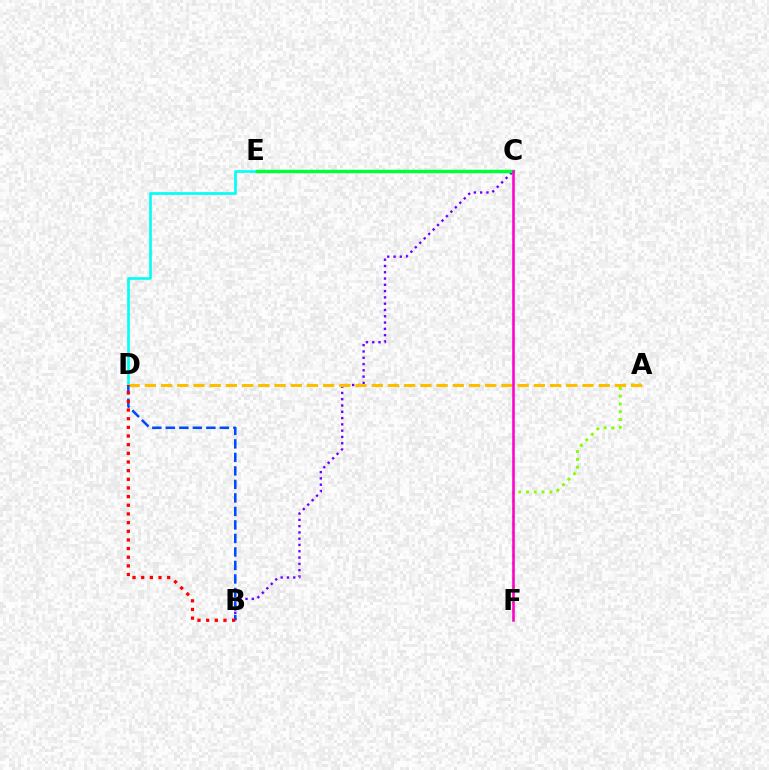{('A', 'F'): [{'color': '#84ff00', 'line_style': 'dotted', 'thickness': 2.11}], ('B', 'C'): [{'color': '#7200ff', 'line_style': 'dotted', 'thickness': 1.71}], ('D', 'E'): [{'color': '#00fff6', 'line_style': 'solid', 'thickness': 1.92}], ('C', 'E'): [{'color': '#00ff39', 'line_style': 'solid', 'thickness': 2.46}], ('A', 'D'): [{'color': '#ffbd00', 'line_style': 'dashed', 'thickness': 2.2}], ('B', 'D'): [{'color': '#004bff', 'line_style': 'dashed', 'thickness': 1.84}, {'color': '#ff0000', 'line_style': 'dotted', 'thickness': 2.35}], ('C', 'F'): [{'color': '#ff00cf', 'line_style': 'solid', 'thickness': 1.84}]}